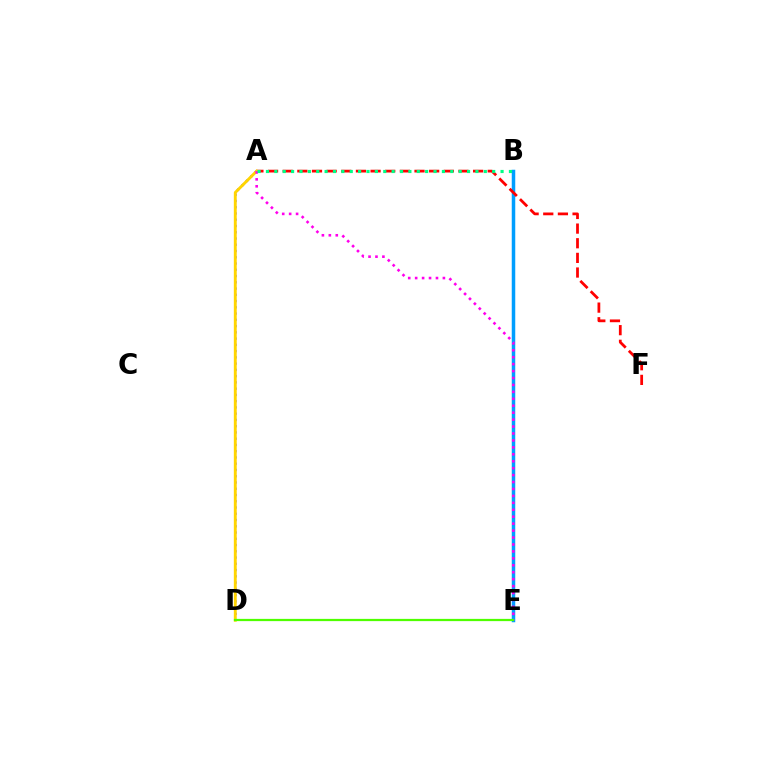{('B', 'E'): [{'color': '#009eff', 'line_style': 'solid', 'thickness': 2.52}], ('A', 'D'): [{'color': '#3700ff', 'line_style': 'dotted', 'thickness': 1.7}, {'color': '#ffd500', 'line_style': 'solid', 'thickness': 2.08}], ('A', 'F'): [{'color': '#ff0000', 'line_style': 'dashed', 'thickness': 1.99}], ('A', 'E'): [{'color': '#ff00ed', 'line_style': 'dotted', 'thickness': 1.88}], ('A', 'B'): [{'color': '#00ff86', 'line_style': 'dotted', 'thickness': 2.28}], ('D', 'E'): [{'color': '#4fff00', 'line_style': 'solid', 'thickness': 1.61}]}